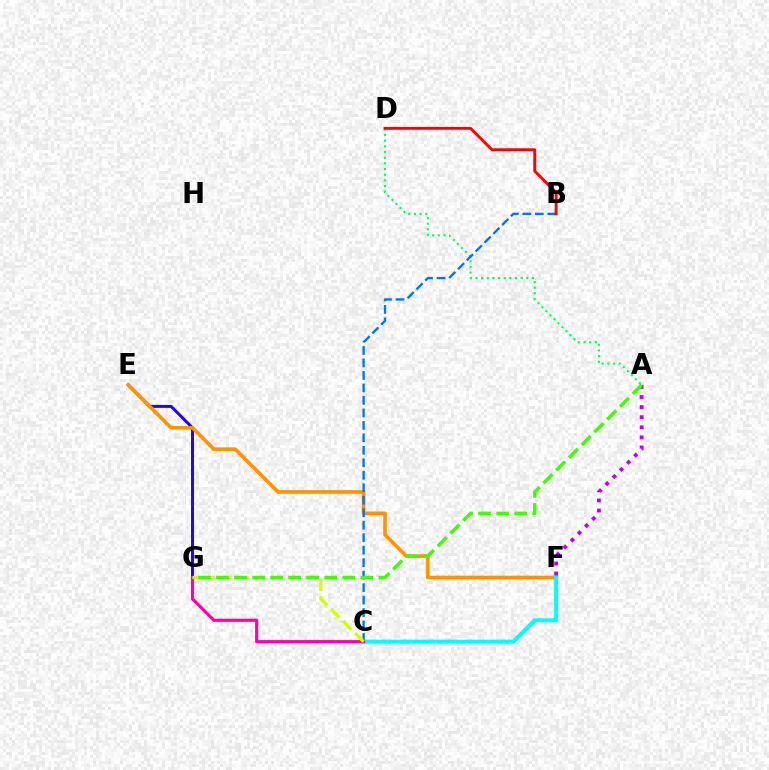{('E', 'G'): [{'color': '#2500ff', 'line_style': 'solid', 'thickness': 2.14}], ('E', 'F'): [{'color': '#ff9400', 'line_style': 'solid', 'thickness': 2.62}], ('A', 'D'): [{'color': '#00ff5c', 'line_style': 'dotted', 'thickness': 1.54}], ('C', 'F'): [{'color': '#00fff6', 'line_style': 'solid', 'thickness': 2.87}], ('B', 'C'): [{'color': '#0074ff', 'line_style': 'dashed', 'thickness': 1.7}], ('C', 'G'): [{'color': '#ff00ac', 'line_style': 'solid', 'thickness': 2.28}, {'color': '#d1ff00', 'line_style': 'dashed', 'thickness': 2.33}], ('A', 'F'): [{'color': '#b900ff', 'line_style': 'dotted', 'thickness': 2.74}], ('B', 'D'): [{'color': '#ff0000', 'line_style': 'solid', 'thickness': 2.07}], ('A', 'G'): [{'color': '#3dff00', 'line_style': 'dashed', 'thickness': 2.45}]}